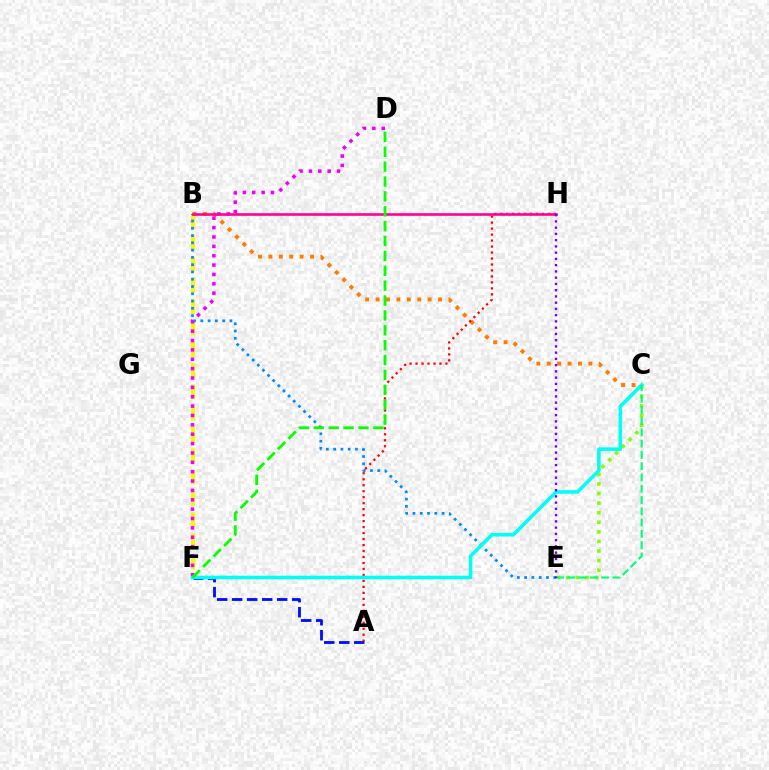{('B', 'F'): [{'color': '#fcf500', 'line_style': 'dashed', 'thickness': 2.89}], ('B', 'E'): [{'color': '#008cff', 'line_style': 'dotted', 'thickness': 1.98}], ('C', 'E'): [{'color': '#84ff00', 'line_style': 'dotted', 'thickness': 2.6}, {'color': '#00ff74', 'line_style': 'dashed', 'thickness': 1.53}], ('A', 'F'): [{'color': '#0010ff', 'line_style': 'dashed', 'thickness': 2.04}], ('B', 'C'): [{'color': '#ff7c00', 'line_style': 'dotted', 'thickness': 2.83}], ('D', 'F'): [{'color': '#ee00ff', 'line_style': 'dotted', 'thickness': 2.55}, {'color': '#08ff00', 'line_style': 'dashed', 'thickness': 2.02}], ('A', 'H'): [{'color': '#ff0000', 'line_style': 'dotted', 'thickness': 1.62}], ('C', 'F'): [{'color': '#00fff6', 'line_style': 'solid', 'thickness': 2.57}], ('B', 'H'): [{'color': '#ff0094', 'line_style': 'solid', 'thickness': 1.87}], ('E', 'H'): [{'color': '#7200ff', 'line_style': 'dotted', 'thickness': 1.7}]}